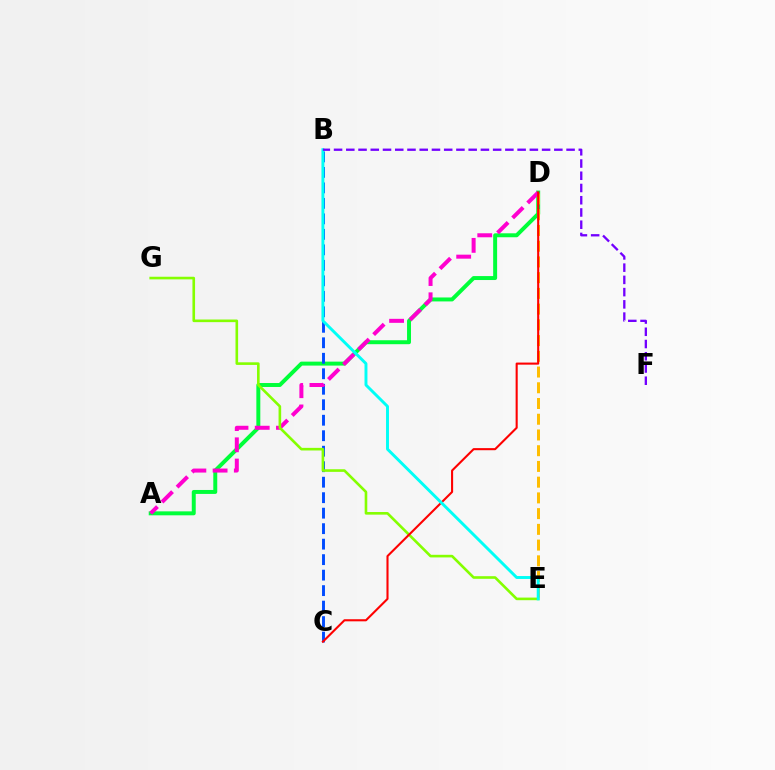{('A', 'D'): [{'color': '#00ff39', 'line_style': 'solid', 'thickness': 2.85}, {'color': '#ff00cf', 'line_style': 'dashed', 'thickness': 2.88}], ('D', 'E'): [{'color': '#ffbd00', 'line_style': 'dashed', 'thickness': 2.14}], ('B', 'C'): [{'color': '#004bff', 'line_style': 'dashed', 'thickness': 2.1}], ('E', 'G'): [{'color': '#84ff00', 'line_style': 'solid', 'thickness': 1.88}], ('C', 'D'): [{'color': '#ff0000', 'line_style': 'solid', 'thickness': 1.51}], ('B', 'E'): [{'color': '#00fff6', 'line_style': 'solid', 'thickness': 2.11}], ('B', 'F'): [{'color': '#7200ff', 'line_style': 'dashed', 'thickness': 1.66}]}